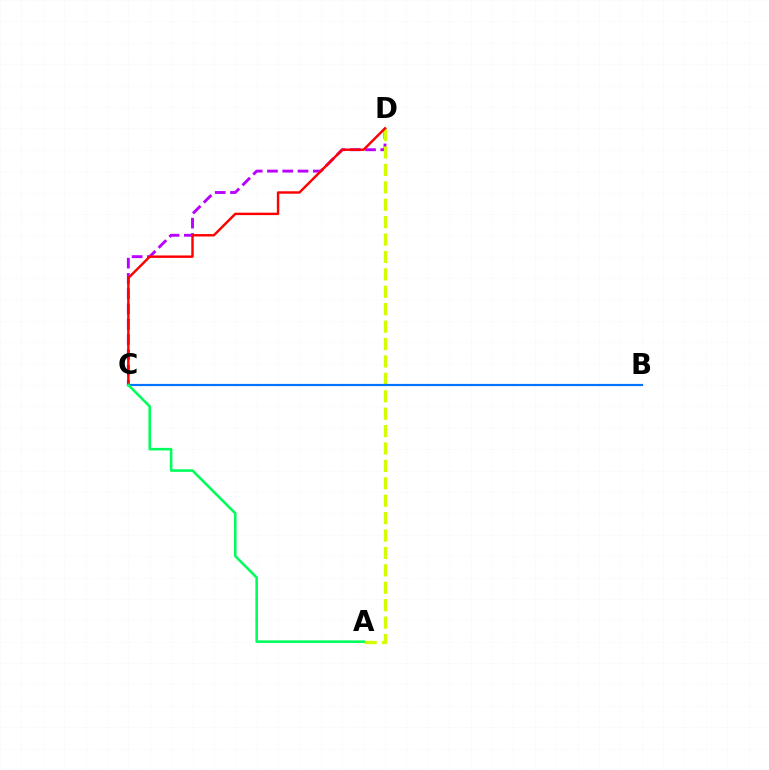{('C', 'D'): [{'color': '#b900ff', 'line_style': 'dashed', 'thickness': 2.07}, {'color': '#ff0000', 'line_style': 'solid', 'thickness': 1.75}], ('A', 'D'): [{'color': '#d1ff00', 'line_style': 'dashed', 'thickness': 2.37}], ('B', 'C'): [{'color': '#0074ff', 'line_style': 'solid', 'thickness': 1.58}], ('A', 'C'): [{'color': '#00ff5c', 'line_style': 'solid', 'thickness': 1.86}]}